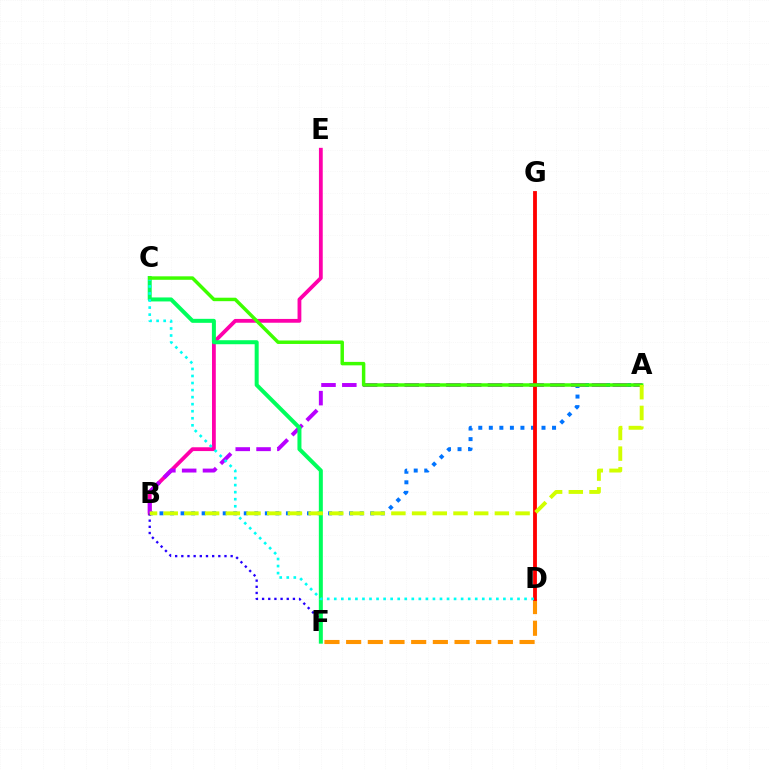{('A', 'B'): [{'color': '#0074ff', 'line_style': 'dotted', 'thickness': 2.86}, {'color': '#b900ff', 'line_style': 'dashed', 'thickness': 2.83}, {'color': '#d1ff00', 'line_style': 'dashed', 'thickness': 2.81}], ('B', 'E'): [{'color': '#ff00ac', 'line_style': 'solid', 'thickness': 2.74}], ('D', 'F'): [{'color': '#ff9400', 'line_style': 'dashed', 'thickness': 2.95}], ('B', 'F'): [{'color': '#2500ff', 'line_style': 'dotted', 'thickness': 1.68}], ('D', 'G'): [{'color': '#ff0000', 'line_style': 'solid', 'thickness': 2.75}], ('C', 'F'): [{'color': '#00ff5c', 'line_style': 'solid', 'thickness': 2.88}], ('C', 'D'): [{'color': '#00fff6', 'line_style': 'dotted', 'thickness': 1.91}], ('A', 'C'): [{'color': '#3dff00', 'line_style': 'solid', 'thickness': 2.5}]}